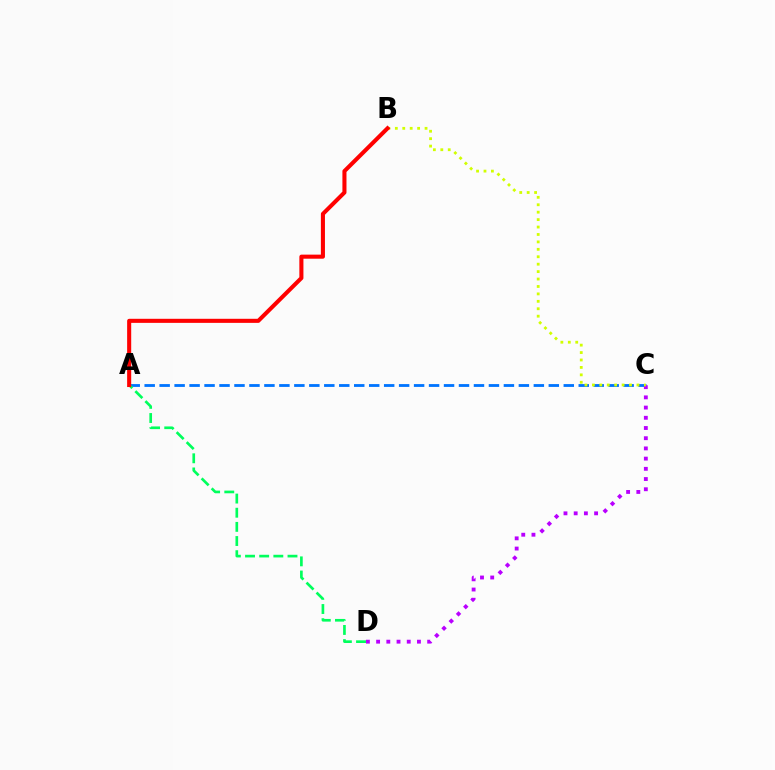{('A', 'C'): [{'color': '#0074ff', 'line_style': 'dashed', 'thickness': 2.03}], ('C', 'D'): [{'color': '#b900ff', 'line_style': 'dotted', 'thickness': 2.77}], ('A', 'D'): [{'color': '#00ff5c', 'line_style': 'dashed', 'thickness': 1.92}], ('B', 'C'): [{'color': '#d1ff00', 'line_style': 'dotted', 'thickness': 2.02}], ('A', 'B'): [{'color': '#ff0000', 'line_style': 'solid', 'thickness': 2.93}]}